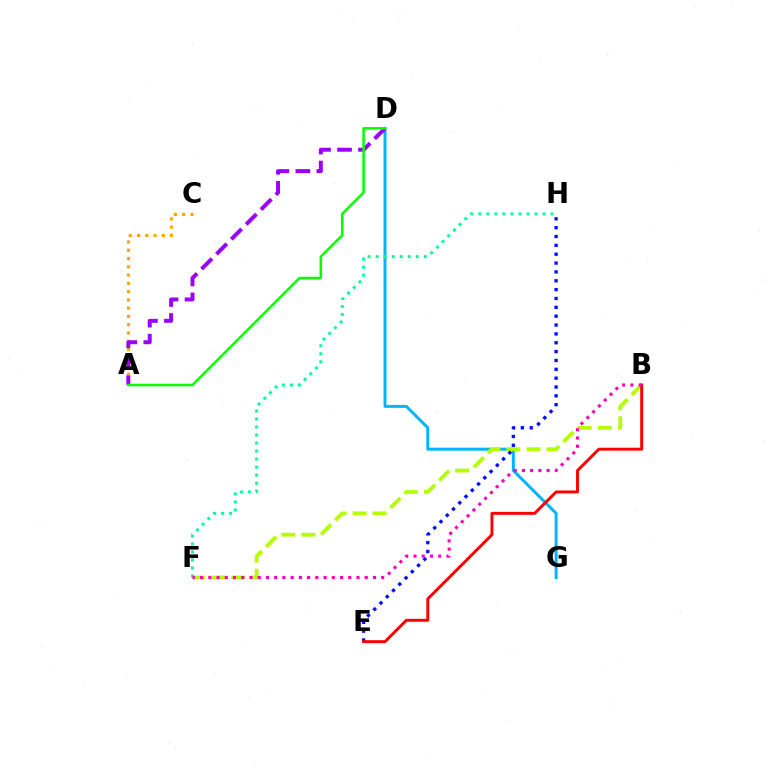{('A', 'C'): [{'color': '#ffa500', 'line_style': 'dotted', 'thickness': 2.25}], ('D', 'G'): [{'color': '#00b5ff', 'line_style': 'solid', 'thickness': 2.15}], ('B', 'F'): [{'color': '#b3ff00', 'line_style': 'dashed', 'thickness': 2.72}, {'color': '#ff00bd', 'line_style': 'dotted', 'thickness': 2.24}], ('A', 'D'): [{'color': '#9b00ff', 'line_style': 'dashed', 'thickness': 2.85}, {'color': '#08ff00', 'line_style': 'solid', 'thickness': 1.84}], ('E', 'H'): [{'color': '#0010ff', 'line_style': 'dotted', 'thickness': 2.41}], ('B', 'E'): [{'color': '#ff0000', 'line_style': 'solid', 'thickness': 2.12}], ('F', 'H'): [{'color': '#00ff9d', 'line_style': 'dotted', 'thickness': 2.18}]}